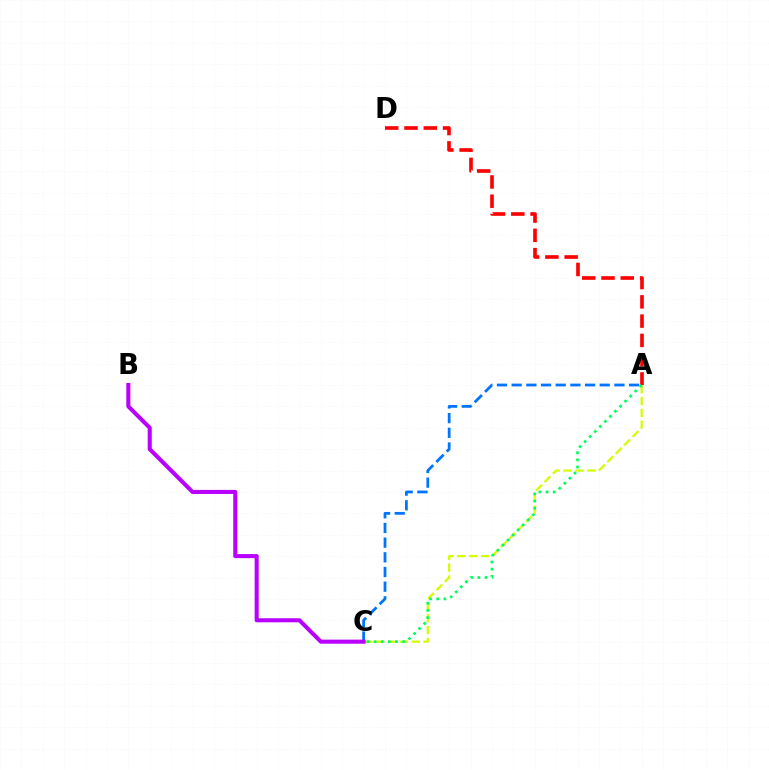{('A', 'C'): [{'color': '#d1ff00', 'line_style': 'dashed', 'thickness': 1.61}, {'color': '#0074ff', 'line_style': 'dashed', 'thickness': 1.99}, {'color': '#00ff5c', 'line_style': 'dotted', 'thickness': 1.94}], ('A', 'D'): [{'color': '#ff0000', 'line_style': 'dashed', 'thickness': 2.62}], ('B', 'C'): [{'color': '#b900ff', 'line_style': 'solid', 'thickness': 2.93}]}